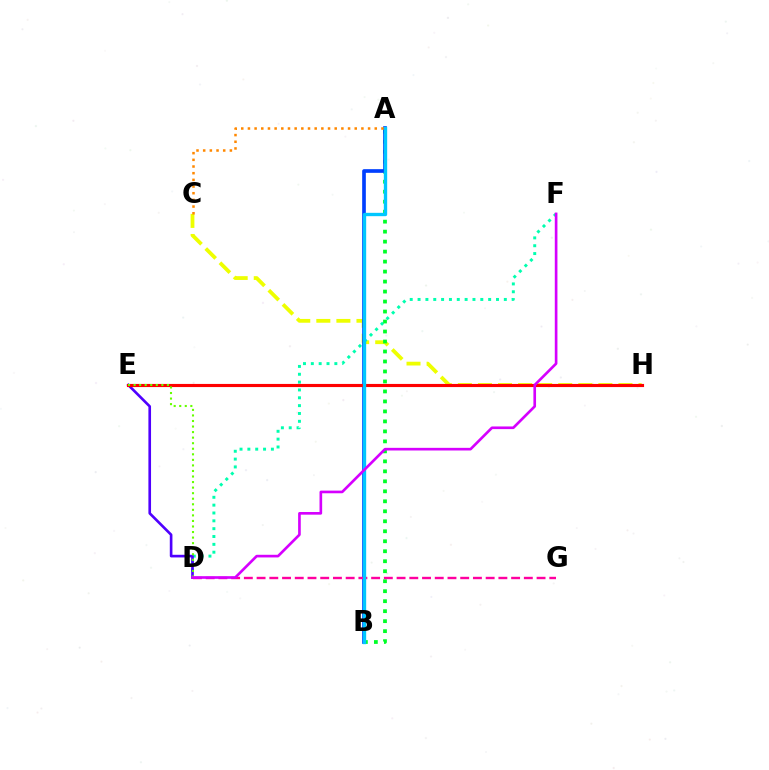{('C', 'H'): [{'color': '#eeff00', 'line_style': 'dashed', 'thickness': 2.73}], ('D', 'F'): [{'color': '#00ffaf', 'line_style': 'dotted', 'thickness': 2.13}, {'color': '#d600ff', 'line_style': 'solid', 'thickness': 1.91}], ('A', 'B'): [{'color': '#00ff27', 'line_style': 'dotted', 'thickness': 2.71}, {'color': '#003fff', 'line_style': 'solid', 'thickness': 2.65}, {'color': '#00c7ff', 'line_style': 'solid', 'thickness': 2.41}], ('D', 'E'): [{'color': '#4f00ff', 'line_style': 'solid', 'thickness': 1.9}, {'color': '#66ff00', 'line_style': 'dotted', 'thickness': 1.51}], ('D', 'G'): [{'color': '#ff00a0', 'line_style': 'dashed', 'thickness': 1.73}], ('E', 'H'): [{'color': '#ff0000', 'line_style': 'solid', 'thickness': 2.26}], ('A', 'C'): [{'color': '#ff8800', 'line_style': 'dotted', 'thickness': 1.81}]}